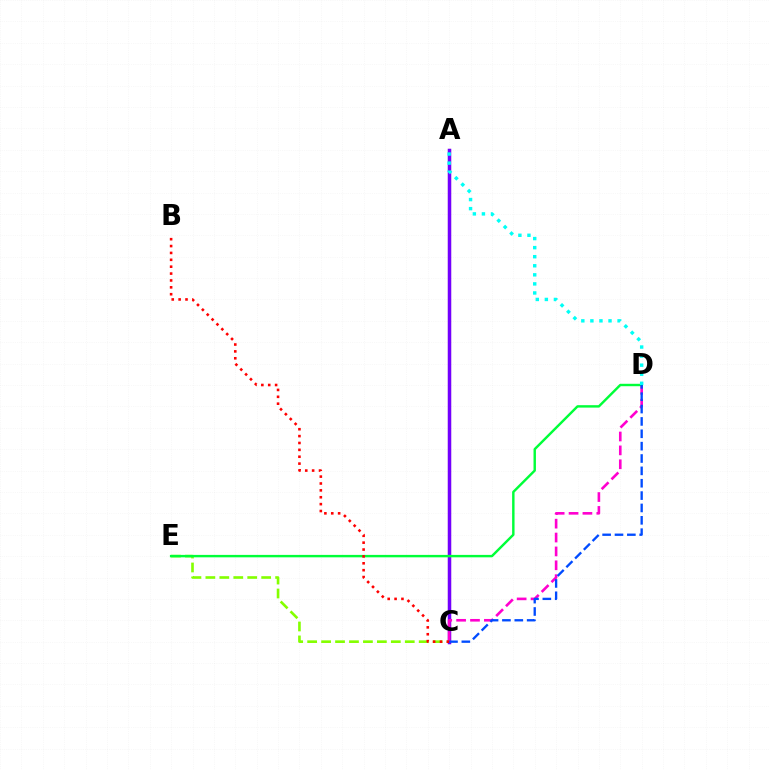{('A', 'C'): [{'color': '#ffbd00', 'line_style': 'solid', 'thickness': 2.24}, {'color': '#7200ff', 'line_style': 'solid', 'thickness': 2.52}], ('C', 'E'): [{'color': '#84ff00', 'line_style': 'dashed', 'thickness': 1.89}], ('C', 'D'): [{'color': '#ff00cf', 'line_style': 'dashed', 'thickness': 1.89}, {'color': '#004bff', 'line_style': 'dashed', 'thickness': 1.68}], ('D', 'E'): [{'color': '#00ff39', 'line_style': 'solid', 'thickness': 1.75}], ('B', 'C'): [{'color': '#ff0000', 'line_style': 'dotted', 'thickness': 1.87}], ('A', 'D'): [{'color': '#00fff6', 'line_style': 'dotted', 'thickness': 2.46}]}